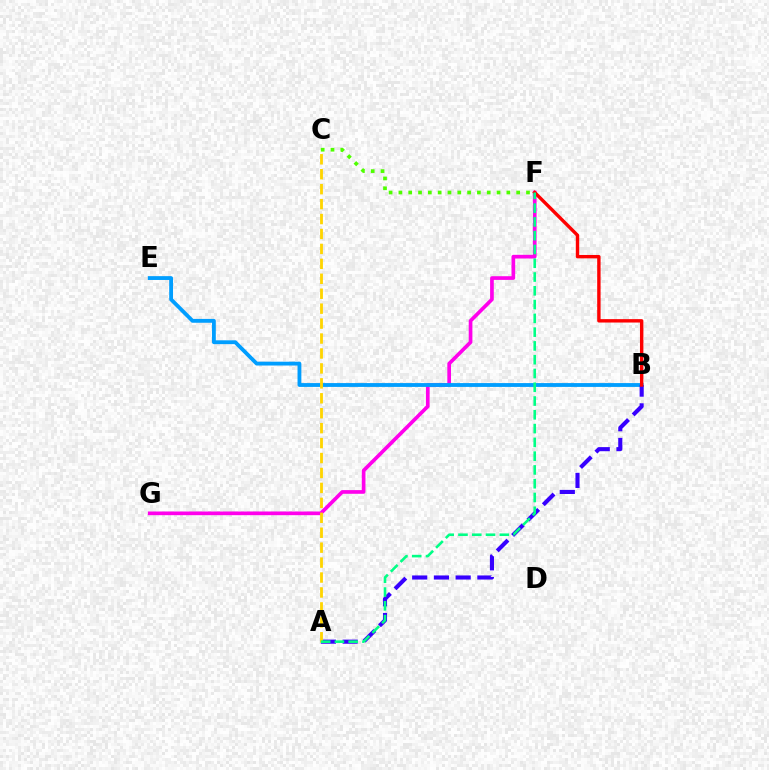{('F', 'G'): [{'color': '#ff00ed', 'line_style': 'solid', 'thickness': 2.65}], ('B', 'E'): [{'color': '#009eff', 'line_style': 'solid', 'thickness': 2.76}], ('A', 'B'): [{'color': '#3700ff', 'line_style': 'dashed', 'thickness': 2.95}], ('B', 'F'): [{'color': '#ff0000', 'line_style': 'solid', 'thickness': 2.45}], ('C', 'F'): [{'color': '#4fff00', 'line_style': 'dotted', 'thickness': 2.67}], ('A', 'C'): [{'color': '#ffd500', 'line_style': 'dashed', 'thickness': 2.03}], ('A', 'F'): [{'color': '#00ff86', 'line_style': 'dashed', 'thickness': 1.87}]}